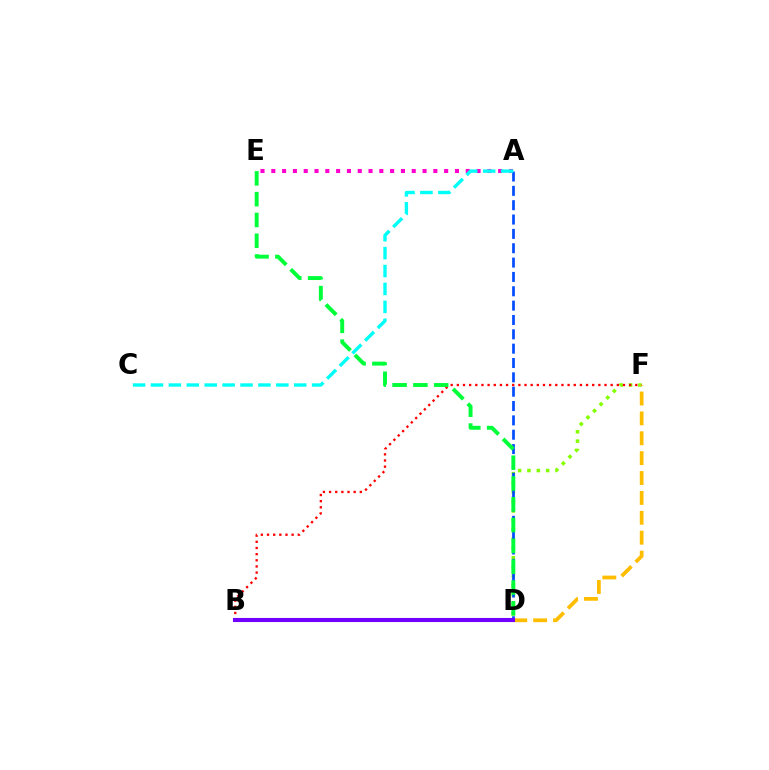{('D', 'F'): [{'color': '#84ff00', 'line_style': 'dotted', 'thickness': 2.54}, {'color': '#ffbd00', 'line_style': 'dashed', 'thickness': 2.7}], ('A', 'E'): [{'color': '#ff00cf', 'line_style': 'dotted', 'thickness': 2.94}], ('A', 'D'): [{'color': '#004bff', 'line_style': 'dashed', 'thickness': 1.95}], ('B', 'F'): [{'color': '#ff0000', 'line_style': 'dotted', 'thickness': 1.67}], ('D', 'E'): [{'color': '#00ff39', 'line_style': 'dashed', 'thickness': 2.83}], ('A', 'C'): [{'color': '#00fff6', 'line_style': 'dashed', 'thickness': 2.43}], ('B', 'D'): [{'color': '#7200ff', 'line_style': 'solid', 'thickness': 2.95}]}